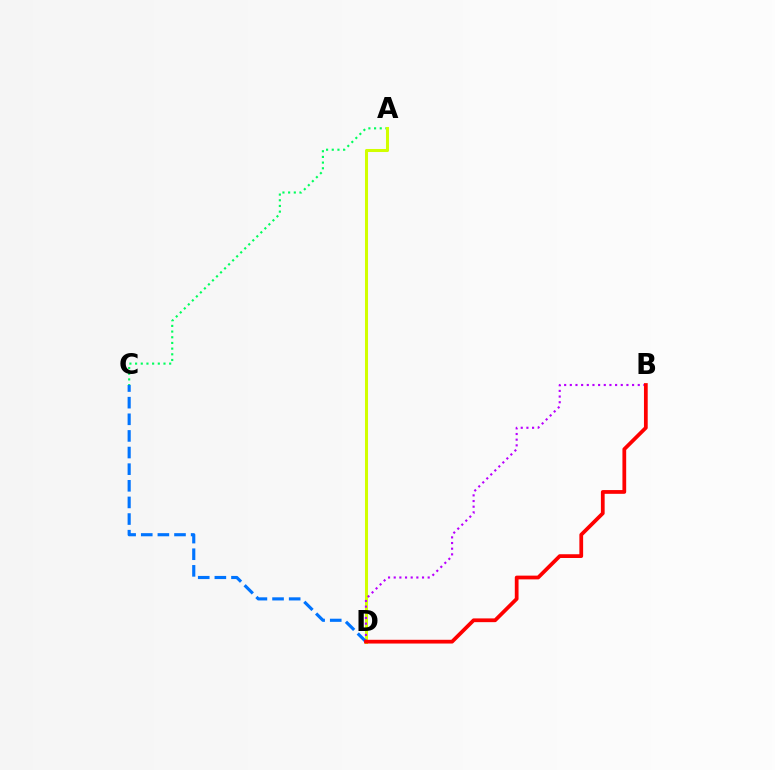{('A', 'C'): [{'color': '#00ff5c', 'line_style': 'dotted', 'thickness': 1.54}], ('A', 'D'): [{'color': '#d1ff00', 'line_style': 'solid', 'thickness': 2.19}], ('C', 'D'): [{'color': '#0074ff', 'line_style': 'dashed', 'thickness': 2.26}], ('B', 'D'): [{'color': '#b900ff', 'line_style': 'dotted', 'thickness': 1.54}, {'color': '#ff0000', 'line_style': 'solid', 'thickness': 2.7}]}